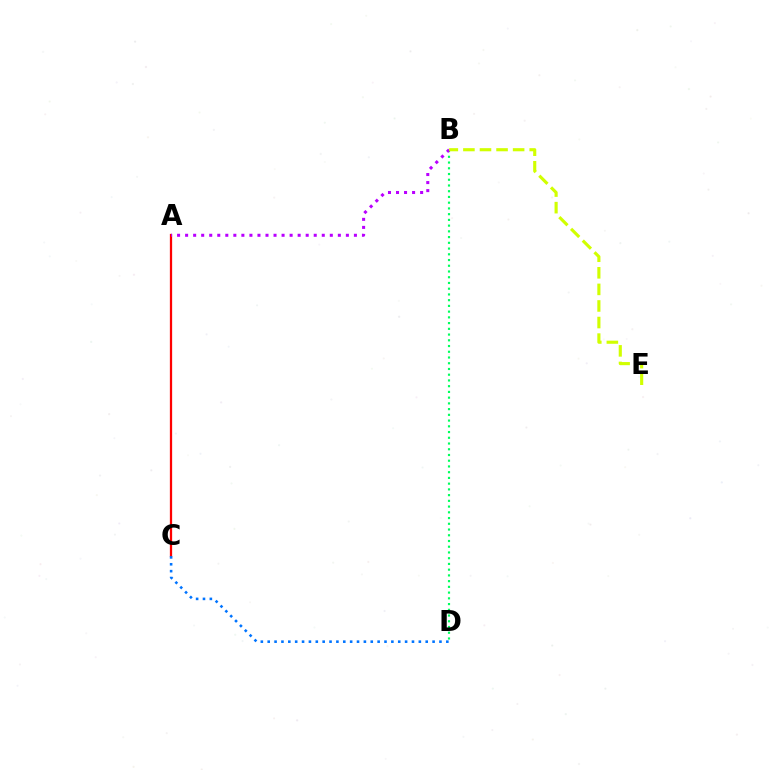{('B', 'D'): [{'color': '#00ff5c', 'line_style': 'dotted', 'thickness': 1.56}], ('A', 'C'): [{'color': '#ff0000', 'line_style': 'solid', 'thickness': 1.63}], ('A', 'B'): [{'color': '#b900ff', 'line_style': 'dotted', 'thickness': 2.18}], ('B', 'E'): [{'color': '#d1ff00', 'line_style': 'dashed', 'thickness': 2.25}], ('C', 'D'): [{'color': '#0074ff', 'line_style': 'dotted', 'thickness': 1.87}]}